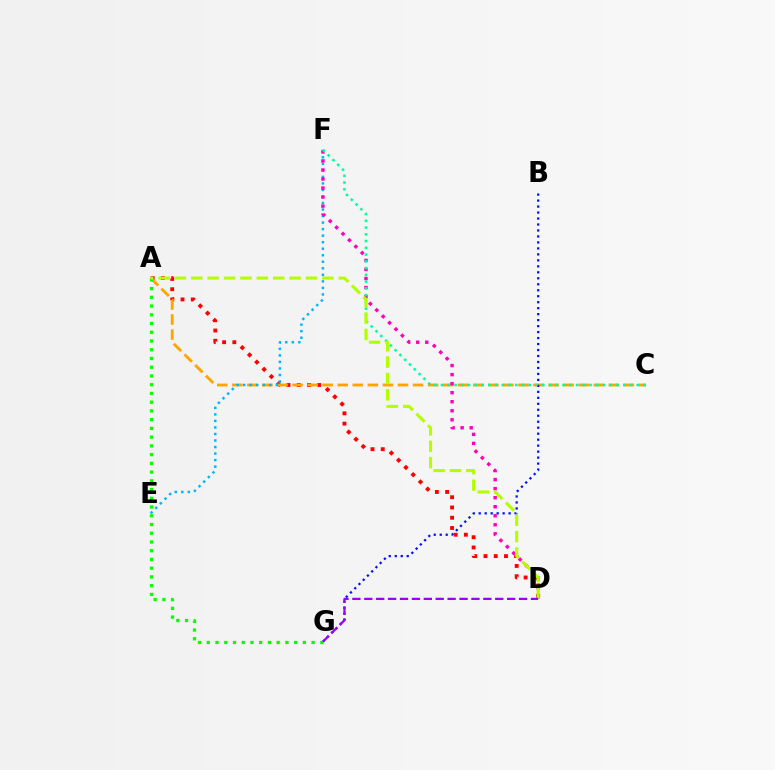{('A', 'D'): [{'color': '#ff0000', 'line_style': 'dotted', 'thickness': 2.79}, {'color': '#b3ff00', 'line_style': 'dashed', 'thickness': 2.23}], ('A', 'C'): [{'color': '#ffa500', 'line_style': 'dashed', 'thickness': 2.05}], ('E', 'F'): [{'color': '#00b5ff', 'line_style': 'dotted', 'thickness': 1.77}], ('B', 'G'): [{'color': '#0010ff', 'line_style': 'dotted', 'thickness': 1.62}], ('D', 'F'): [{'color': '#ff00bd', 'line_style': 'dotted', 'thickness': 2.45}], ('C', 'F'): [{'color': '#00ff9d', 'line_style': 'dotted', 'thickness': 1.83}], ('A', 'G'): [{'color': '#08ff00', 'line_style': 'dotted', 'thickness': 2.37}], ('D', 'G'): [{'color': '#9b00ff', 'line_style': 'dashed', 'thickness': 1.62}]}